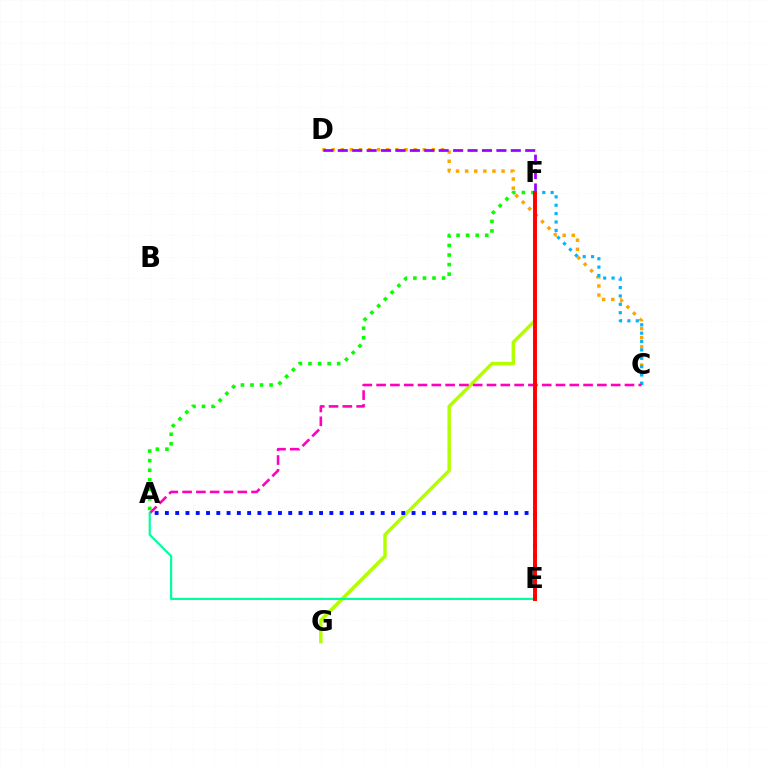{('F', 'G'): [{'color': '#b3ff00', 'line_style': 'solid', 'thickness': 2.49}], ('C', 'D'): [{'color': '#ffa500', 'line_style': 'dotted', 'thickness': 2.48}], ('D', 'F'): [{'color': '#9b00ff', 'line_style': 'dashed', 'thickness': 1.96}], ('A', 'E'): [{'color': '#0010ff', 'line_style': 'dotted', 'thickness': 2.79}, {'color': '#00ff9d', 'line_style': 'solid', 'thickness': 1.56}], ('A', 'F'): [{'color': '#08ff00', 'line_style': 'dotted', 'thickness': 2.6}], ('C', 'F'): [{'color': '#00b5ff', 'line_style': 'dotted', 'thickness': 2.27}], ('A', 'C'): [{'color': '#ff00bd', 'line_style': 'dashed', 'thickness': 1.87}], ('E', 'F'): [{'color': '#ff0000', 'line_style': 'solid', 'thickness': 2.82}]}